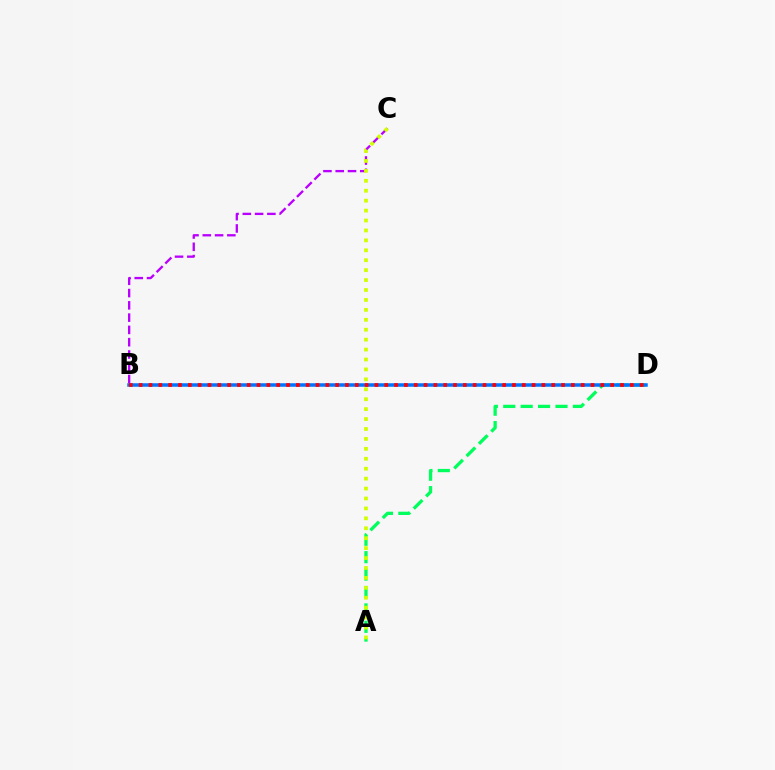{('A', 'D'): [{'color': '#00ff5c', 'line_style': 'dashed', 'thickness': 2.37}], ('B', 'C'): [{'color': '#b900ff', 'line_style': 'dashed', 'thickness': 1.67}], ('A', 'C'): [{'color': '#d1ff00', 'line_style': 'dotted', 'thickness': 2.7}], ('B', 'D'): [{'color': '#0074ff', 'line_style': 'solid', 'thickness': 2.52}, {'color': '#ff0000', 'line_style': 'dotted', 'thickness': 2.67}]}